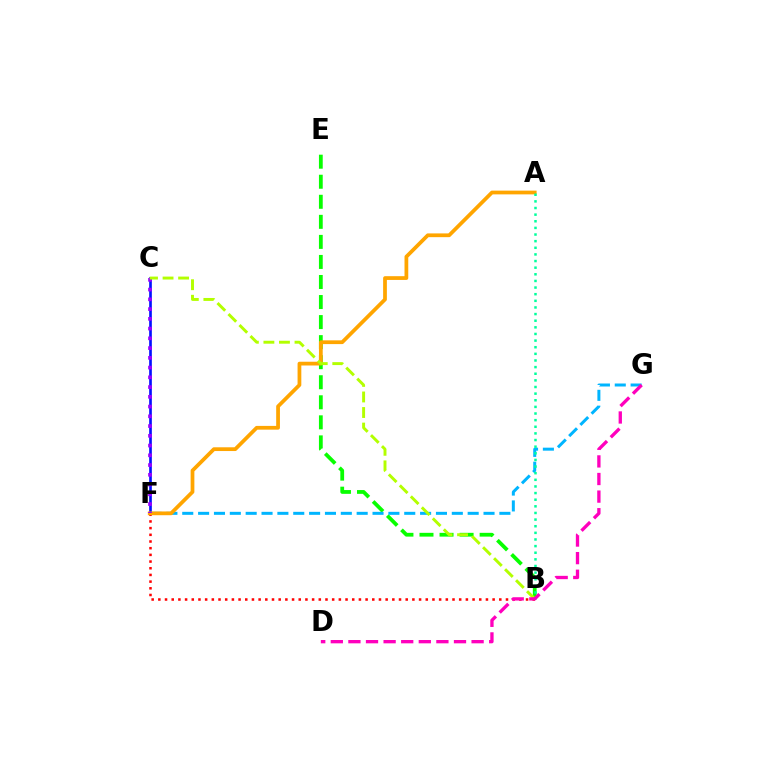{('B', 'E'): [{'color': '#08ff00', 'line_style': 'dashed', 'thickness': 2.72}], ('B', 'F'): [{'color': '#ff0000', 'line_style': 'dotted', 'thickness': 1.82}], ('C', 'F'): [{'color': '#0010ff', 'line_style': 'solid', 'thickness': 1.91}, {'color': '#9b00ff', 'line_style': 'dotted', 'thickness': 2.65}], ('F', 'G'): [{'color': '#00b5ff', 'line_style': 'dashed', 'thickness': 2.15}], ('A', 'F'): [{'color': '#ffa500', 'line_style': 'solid', 'thickness': 2.7}], ('B', 'C'): [{'color': '#b3ff00', 'line_style': 'dashed', 'thickness': 2.11}], ('A', 'B'): [{'color': '#00ff9d', 'line_style': 'dotted', 'thickness': 1.8}], ('D', 'G'): [{'color': '#ff00bd', 'line_style': 'dashed', 'thickness': 2.39}]}